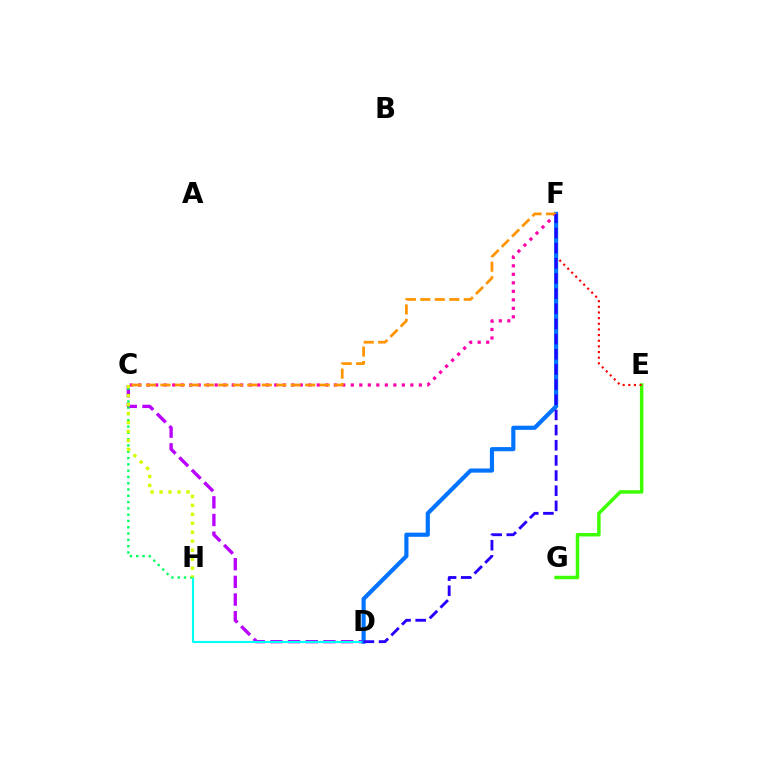{('C', 'D'): [{'color': '#b900ff', 'line_style': 'dashed', 'thickness': 2.4}], ('E', 'G'): [{'color': '#3dff00', 'line_style': 'solid', 'thickness': 2.51}], ('D', 'H'): [{'color': '#00fff6', 'line_style': 'solid', 'thickness': 1.55}], ('C', 'F'): [{'color': '#ff00ac', 'line_style': 'dotted', 'thickness': 2.31}, {'color': '#ff9400', 'line_style': 'dashed', 'thickness': 1.97}], ('E', 'F'): [{'color': '#ff0000', 'line_style': 'dotted', 'thickness': 1.53}], ('D', 'F'): [{'color': '#0074ff', 'line_style': 'solid', 'thickness': 2.99}, {'color': '#2500ff', 'line_style': 'dashed', 'thickness': 2.06}], ('C', 'H'): [{'color': '#00ff5c', 'line_style': 'dotted', 'thickness': 1.71}, {'color': '#d1ff00', 'line_style': 'dotted', 'thickness': 2.44}]}